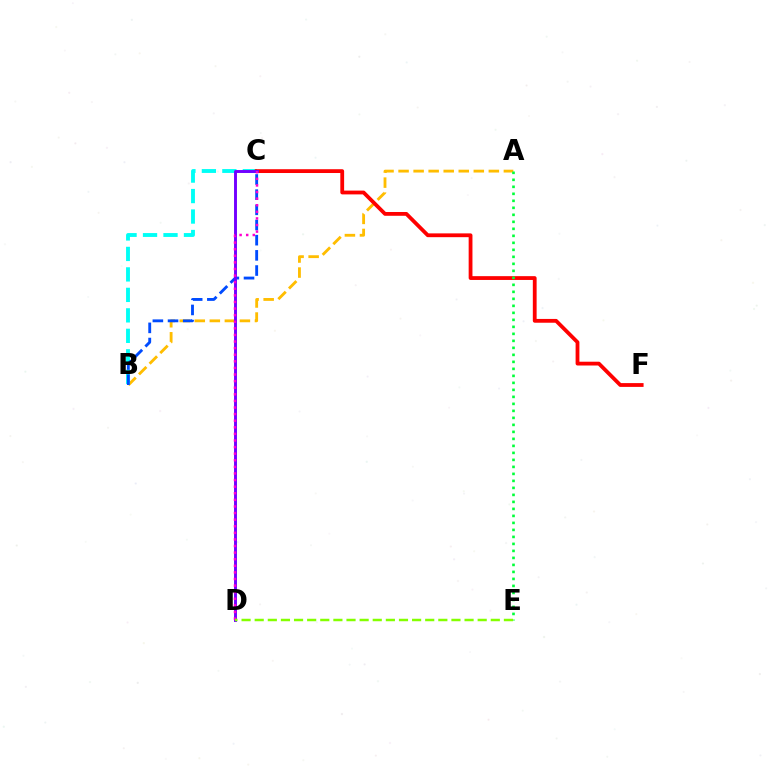{('A', 'B'): [{'color': '#ffbd00', 'line_style': 'dashed', 'thickness': 2.04}], ('B', 'C'): [{'color': '#00fff6', 'line_style': 'dashed', 'thickness': 2.78}, {'color': '#004bff', 'line_style': 'dashed', 'thickness': 2.06}], ('C', 'F'): [{'color': '#ff0000', 'line_style': 'solid', 'thickness': 2.73}], ('C', 'D'): [{'color': '#7200ff', 'line_style': 'solid', 'thickness': 2.1}, {'color': '#ff00cf', 'line_style': 'dotted', 'thickness': 1.79}], ('A', 'E'): [{'color': '#00ff39', 'line_style': 'dotted', 'thickness': 1.9}], ('D', 'E'): [{'color': '#84ff00', 'line_style': 'dashed', 'thickness': 1.78}]}